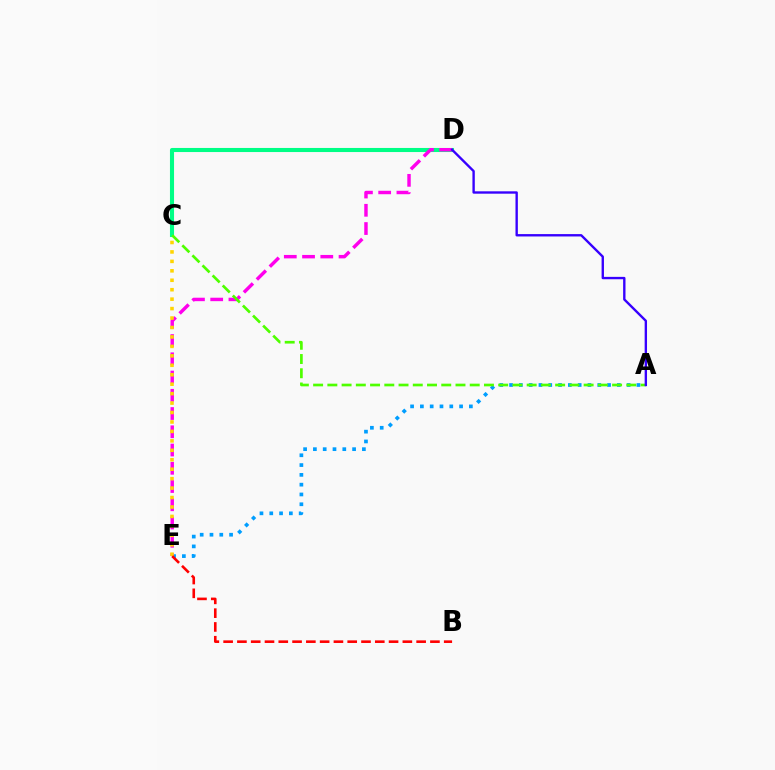{('A', 'E'): [{'color': '#009eff', 'line_style': 'dotted', 'thickness': 2.66}], ('C', 'D'): [{'color': '#00ff86', 'line_style': 'solid', 'thickness': 2.94}], ('D', 'E'): [{'color': '#ff00ed', 'line_style': 'dashed', 'thickness': 2.48}], ('A', 'C'): [{'color': '#4fff00', 'line_style': 'dashed', 'thickness': 1.93}], ('C', 'E'): [{'color': '#ffd500', 'line_style': 'dotted', 'thickness': 2.57}], ('B', 'E'): [{'color': '#ff0000', 'line_style': 'dashed', 'thickness': 1.87}], ('A', 'D'): [{'color': '#3700ff', 'line_style': 'solid', 'thickness': 1.71}]}